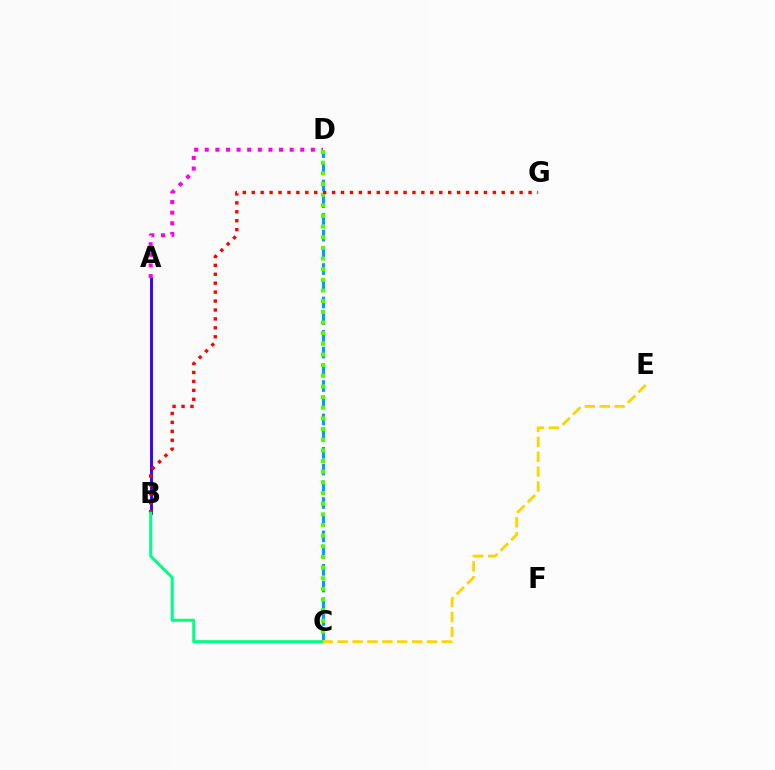{('A', 'B'): [{'color': '#3700ff', 'line_style': 'solid', 'thickness': 2.09}], ('C', 'D'): [{'color': '#009eff', 'line_style': 'dashed', 'thickness': 2.27}, {'color': '#4fff00', 'line_style': 'dotted', 'thickness': 2.9}], ('A', 'D'): [{'color': '#ff00ed', 'line_style': 'dotted', 'thickness': 2.88}], ('B', 'G'): [{'color': '#ff0000', 'line_style': 'dotted', 'thickness': 2.43}], ('B', 'C'): [{'color': '#00ff86', 'line_style': 'solid', 'thickness': 2.16}], ('C', 'E'): [{'color': '#ffd500', 'line_style': 'dashed', 'thickness': 2.02}]}